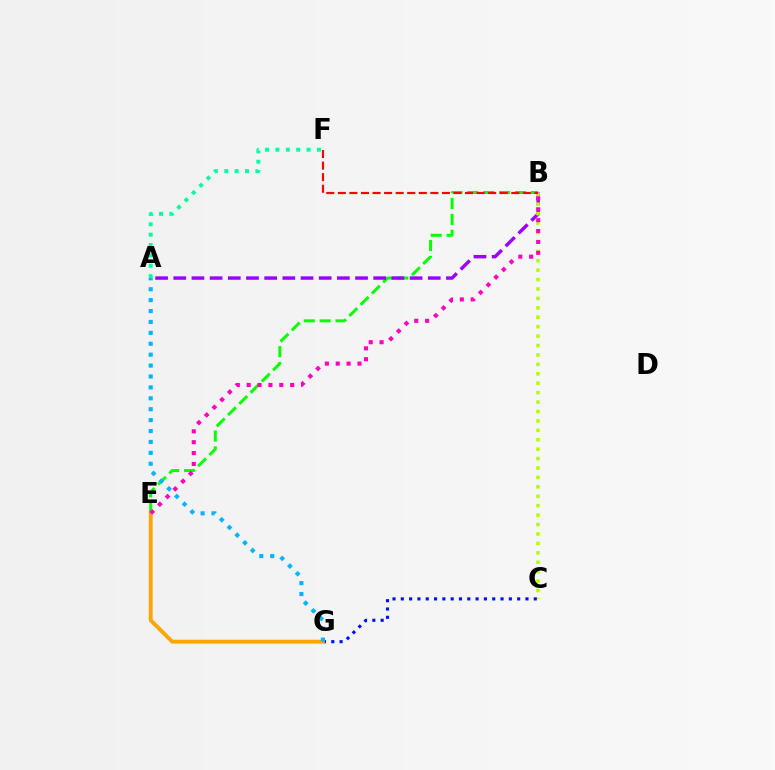{('B', 'E'): [{'color': '#08ff00', 'line_style': 'dashed', 'thickness': 2.16}, {'color': '#ff00bd', 'line_style': 'dotted', 'thickness': 2.95}], ('A', 'B'): [{'color': '#9b00ff', 'line_style': 'dashed', 'thickness': 2.47}], ('B', 'C'): [{'color': '#b3ff00', 'line_style': 'dotted', 'thickness': 2.56}], ('C', 'G'): [{'color': '#0010ff', 'line_style': 'dotted', 'thickness': 2.26}], ('E', 'G'): [{'color': '#ffa500', 'line_style': 'solid', 'thickness': 2.81}], ('A', 'G'): [{'color': '#00b5ff', 'line_style': 'dotted', 'thickness': 2.96}], ('A', 'F'): [{'color': '#00ff9d', 'line_style': 'dotted', 'thickness': 2.82}], ('B', 'F'): [{'color': '#ff0000', 'line_style': 'dashed', 'thickness': 1.57}]}